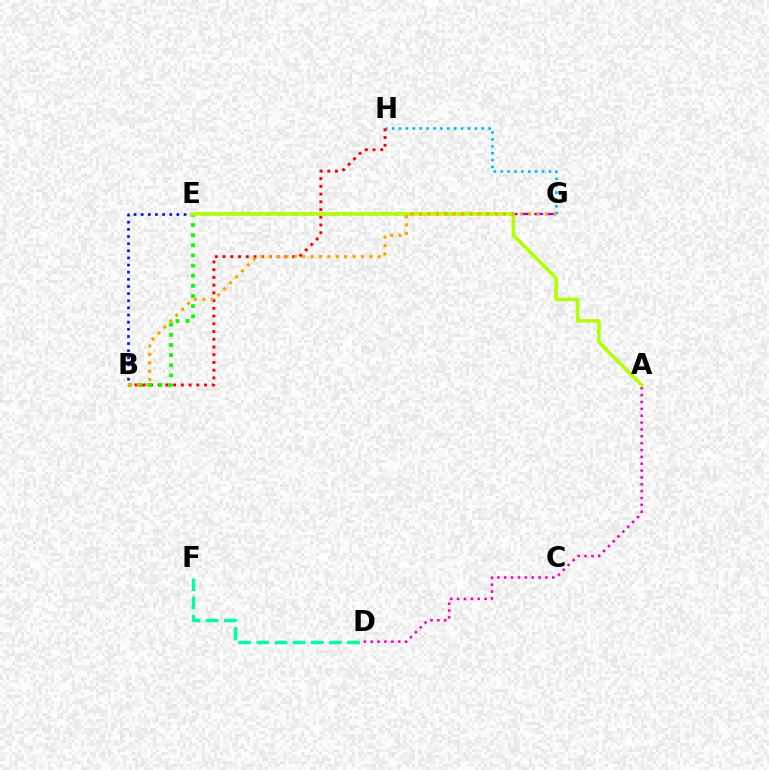{('B', 'E'): [{'color': '#0010ff', 'line_style': 'dotted', 'thickness': 1.94}, {'color': '#08ff00', 'line_style': 'dotted', 'thickness': 2.75}], ('A', 'D'): [{'color': '#ff00bd', 'line_style': 'dotted', 'thickness': 1.86}], ('E', 'G'): [{'color': '#9b00ff', 'line_style': 'dashed', 'thickness': 1.74}], ('G', 'H'): [{'color': '#00b5ff', 'line_style': 'dotted', 'thickness': 1.87}], ('D', 'F'): [{'color': '#00ff9d', 'line_style': 'dashed', 'thickness': 2.46}], ('B', 'H'): [{'color': '#ff0000', 'line_style': 'dotted', 'thickness': 2.1}], ('A', 'E'): [{'color': '#b3ff00', 'line_style': 'solid', 'thickness': 2.55}], ('B', 'G'): [{'color': '#ffa500', 'line_style': 'dotted', 'thickness': 2.28}]}